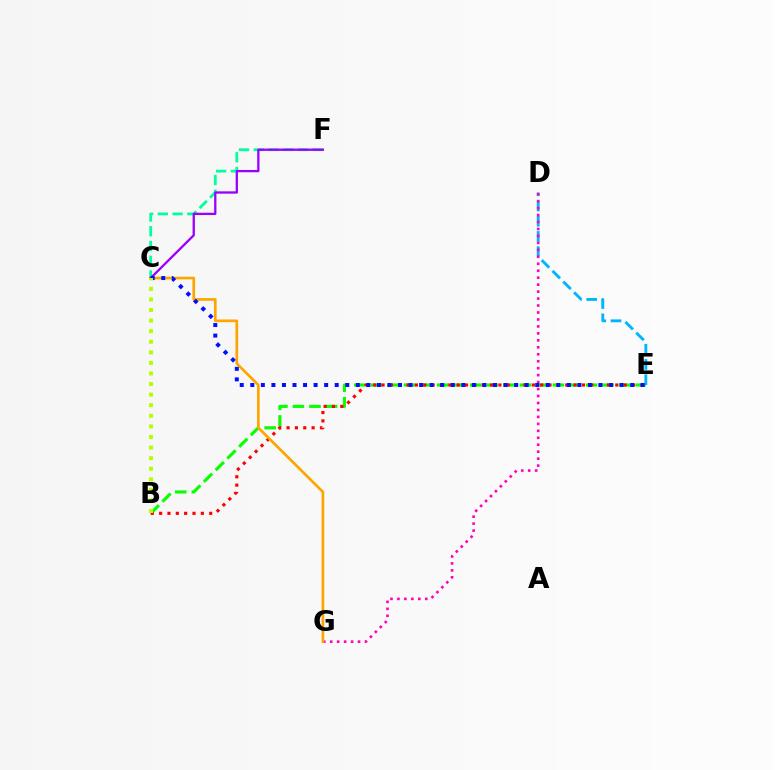{('B', 'E'): [{'color': '#08ff00', 'line_style': 'dashed', 'thickness': 2.25}, {'color': '#ff0000', 'line_style': 'dotted', 'thickness': 2.27}], ('D', 'E'): [{'color': '#00b5ff', 'line_style': 'dashed', 'thickness': 2.07}], ('C', 'F'): [{'color': '#00ff9d', 'line_style': 'dashed', 'thickness': 2.0}, {'color': '#9b00ff', 'line_style': 'solid', 'thickness': 1.66}], ('D', 'G'): [{'color': '#ff00bd', 'line_style': 'dotted', 'thickness': 1.89}], ('C', 'G'): [{'color': '#ffa500', 'line_style': 'solid', 'thickness': 1.94}], ('C', 'E'): [{'color': '#0010ff', 'line_style': 'dotted', 'thickness': 2.87}], ('B', 'C'): [{'color': '#b3ff00', 'line_style': 'dotted', 'thickness': 2.87}]}